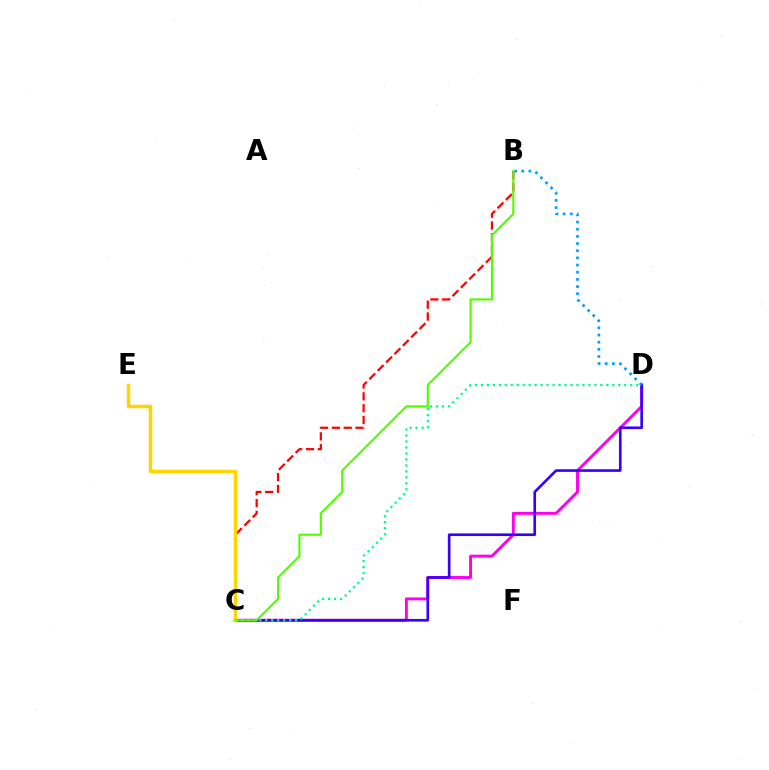{('C', 'D'): [{'color': '#ff00ed', 'line_style': 'solid', 'thickness': 2.09}, {'color': '#3700ff', 'line_style': 'solid', 'thickness': 1.91}, {'color': '#00ff86', 'line_style': 'dotted', 'thickness': 1.62}], ('B', 'C'): [{'color': '#ff0000', 'line_style': 'dashed', 'thickness': 1.61}, {'color': '#4fff00', 'line_style': 'solid', 'thickness': 1.53}], ('B', 'D'): [{'color': '#009eff', 'line_style': 'dotted', 'thickness': 1.95}], ('C', 'E'): [{'color': '#ffd500', 'line_style': 'solid', 'thickness': 2.51}]}